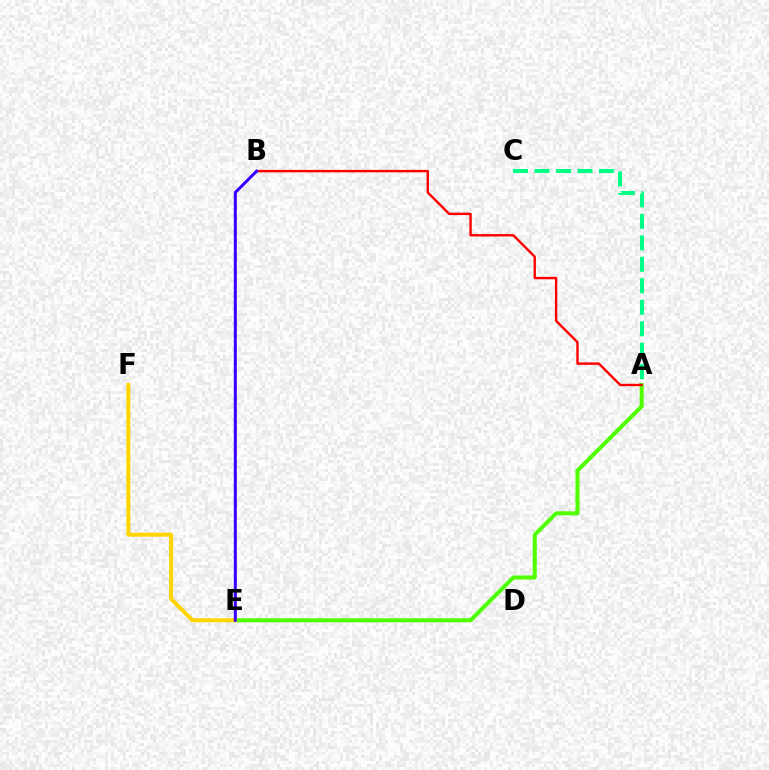{('A', 'E'): [{'color': '#4fff00', 'line_style': 'solid', 'thickness': 2.9}], ('A', 'C'): [{'color': '#00ff86', 'line_style': 'dashed', 'thickness': 2.92}], ('B', 'E'): [{'color': '#ff00ed', 'line_style': 'dashed', 'thickness': 1.76}, {'color': '#009eff', 'line_style': 'dotted', 'thickness': 1.75}, {'color': '#3700ff', 'line_style': 'solid', 'thickness': 2.1}], ('A', 'B'): [{'color': '#ff0000', 'line_style': 'solid', 'thickness': 1.73}], ('E', 'F'): [{'color': '#ffd500', 'line_style': 'solid', 'thickness': 2.84}]}